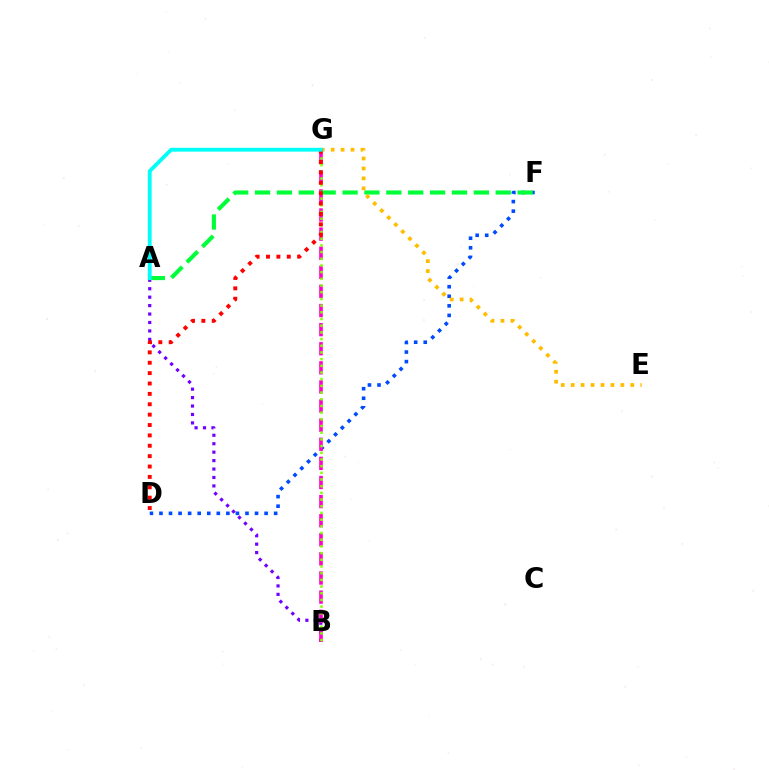{('D', 'F'): [{'color': '#004bff', 'line_style': 'dotted', 'thickness': 2.6}], ('A', 'B'): [{'color': '#7200ff', 'line_style': 'dotted', 'thickness': 2.29}], ('B', 'G'): [{'color': '#ff00cf', 'line_style': 'dashed', 'thickness': 2.6}, {'color': '#84ff00', 'line_style': 'dotted', 'thickness': 1.82}], ('A', 'F'): [{'color': '#00ff39', 'line_style': 'dashed', 'thickness': 2.97}], ('E', 'G'): [{'color': '#ffbd00', 'line_style': 'dotted', 'thickness': 2.7}], ('D', 'G'): [{'color': '#ff0000', 'line_style': 'dotted', 'thickness': 2.82}], ('A', 'G'): [{'color': '#00fff6', 'line_style': 'solid', 'thickness': 2.76}]}